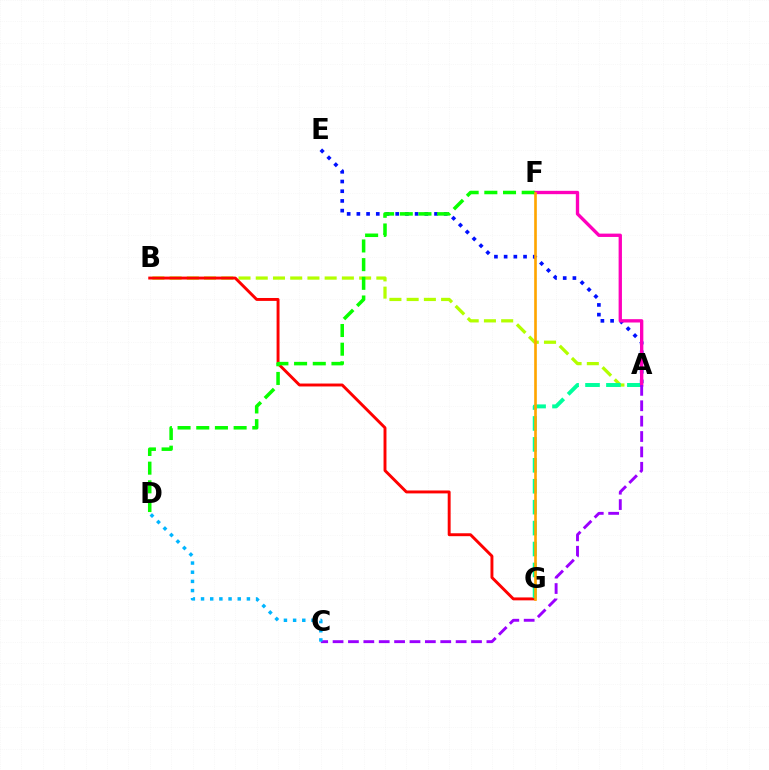{('A', 'B'): [{'color': '#b3ff00', 'line_style': 'dashed', 'thickness': 2.34}], ('B', 'G'): [{'color': '#ff0000', 'line_style': 'solid', 'thickness': 2.1}], ('A', 'G'): [{'color': '#00ff9d', 'line_style': 'dashed', 'thickness': 2.84}], ('A', 'E'): [{'color': '#0010ff', 'line_style': 'dotted', 'thickness': 2.64}], ('A', 'F'): [{'color': '#ff00bd', 'line_style': 'solid', 'thickness': 2.4}], ('A', 'C'): [{'color': '#9b00ff', 'line_style': 'dashed', 'thickness': 2.09}], ('C', 'D'): [{'color': '#00b5ff', 'line_style': 'dotted', 'thickness': 2.49}], ('D', 'F'): [{'color': '#08ff00', 'line_style': 'dashed', 'thickness': 2.54}], ('F', 'G'): [{'color': '#ffa500', 'line_style': 'solid', 'thickness': 1.91}]}